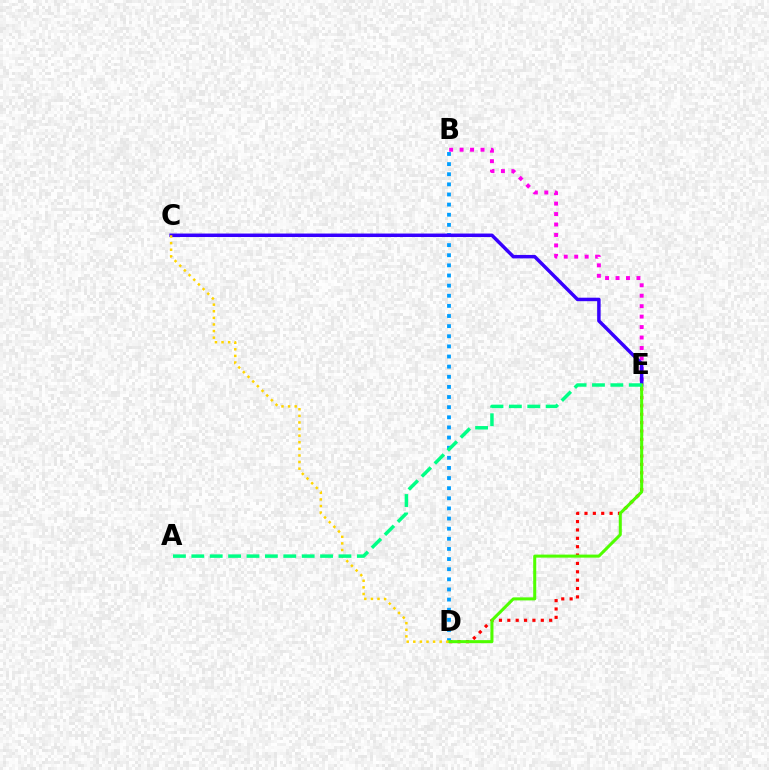{('D', 'E'): [{'color': '#ff0000', 'line_style': 'dotted', 'thickness': 2.27}, {'color': '#4fff00', 'line_style': 'solid', 'thickness': 2.18}], ('B', 'D'): [{'color': '#009eff', 'line_style': 'dotted', 'thickness': 2.75}], ('B', 'E'): [{'color': '#ff00ed', 'line_style': 'dotted', 'thickness': 2.84}], ('C', 'E'): [{'color': '#3700ff', 'line_style': 'solid', 'thickness': 2.5}], ('C', 'D'): [{'color': '#ffd500', 'line_style': 'dotted', 'thickness': 1.79}], ('A', 'E'): [{'color': '#00ff86', 'line_style': 'dashed', 'thickness': 2.5}]}